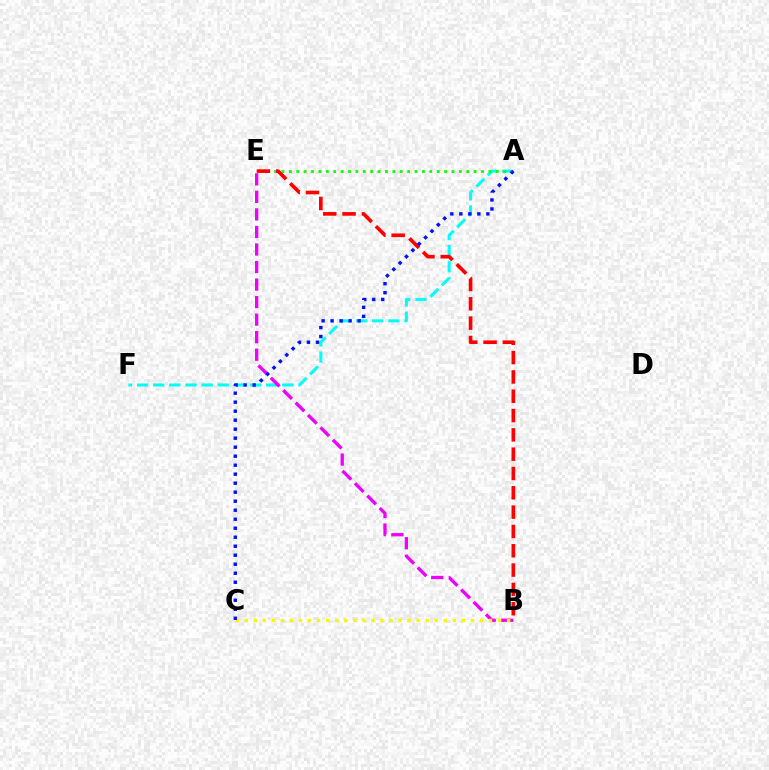{('A', 'F'): [{'color': '#00fff6', 'line_style': 'dashed', 'thickness': 2.19}], ('B', 'E'): [{'color': '#ee00ff', 'line_style': 'dashed', 'thickness': 2.38}, {'color': '#ff0000', 'line_style': 'dashed', 'thickness': 2.62}], ('B', 'C'): [{'color': '#fcf500', 'line_style': 'dotted', 'thickness': 2.46}], ('A', 'E'): [{'color': '#08ff00', 'line_style': 'dotted', 'thickness': 2.01}], ('A', 'C'): [{'color': '#0010ff', 'line_style': 'dotted', 'thickness': 2.45}]}